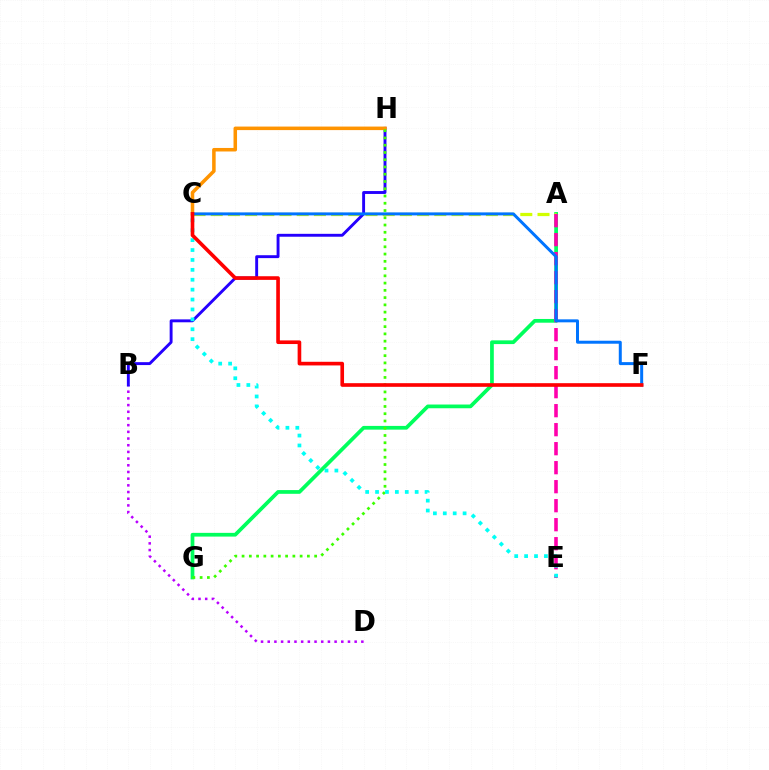{('A', 'G'): [{'color': '#00ff5c', 'line_style': 'solid', 'thickness': 2.68}], ('A', 'C'): [{'color': '#d1ff00', 'line_style': 'dashed', 'thickness': 2.34}], ('B', 'D'): [{'color': '#b900ff', 'line_style': 'dotted', 'thickness': 1.82}], ('B', 'H'): [{'color': '#2500ff', 'line_style': 'solid', 'thickness': 2.09}], ('C', 'H'): [{'color': '#ff9400', 'line_style': 'solid', 'thickness': 2.54}], ('G', 'H'): [{'color': '#3dff00', 'line_style': 'dotted', 'thickness': 1.97}], ('A', 'E'): [{'color': '#ff00ac', 'line_style': 'dashed', 'thickness': 2.58}], ('C', 'F'): [{'color': '#0074ff', 'line_style': 'solid', 'thickness': 2.15}, {'color': '#ff0000', 'line_style': 'solid', 'thickness': 2.62}], ('C', 'E'): [{'color': '#00fff6', 'line_style': 'dotted', 'thickness': 2.69}]}